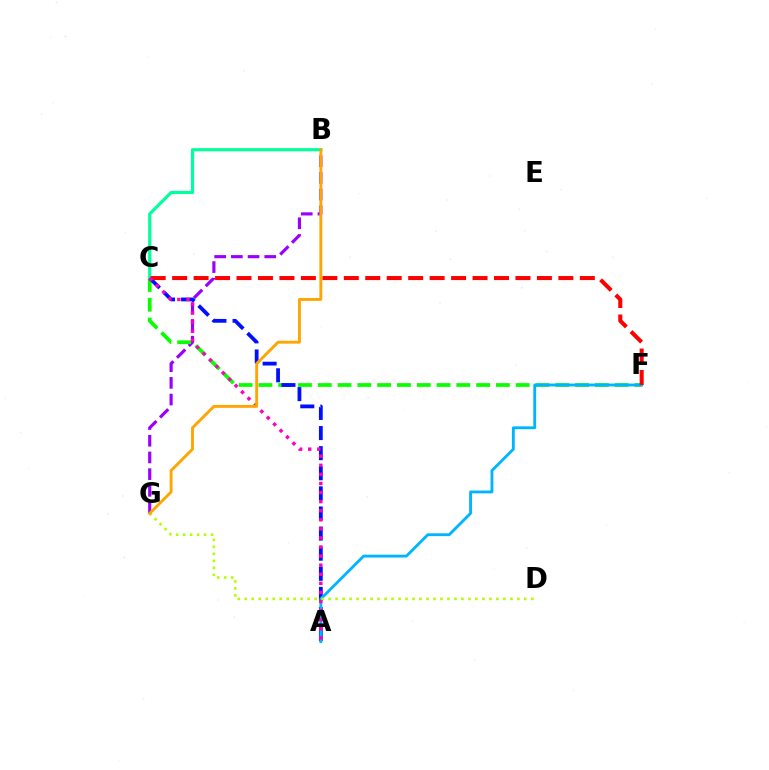{('B', 'G'): [{'color': '#9b00ff', 'line_style': 'dashed', 'thickness': 2.27}, {'color': '#ffa500', 'line_style': 'solid', 'thickness': 2.07}], ('C', 'F'): [{'color': '#08ff00', 'line_style': 'dashed', 'thickness': 2.69}, {'color': '#ff0000', 'line_style': 'dashed', 'thickness': 2.91}], ('B', 'C'): [{'color': '#00ff9d', 'line_style': 'solid', 'thickness': 2.27}], ('A', 'C'): [{'color': '#0010ff', 'line_style': 'dashed', 'thickness': 2.73}, {'color': '#ff00bd', 'line_style': 'dotted', 'thickness': 2.47}], ('A', 'F'): [{'color': '#00b5ff', 'line_style': 'solid', 'thickness': 2.05}], ('D', 'G'): [{'color': '#b3ff00', 'line_style': 'dotted', 'thickness': 1.9}]}